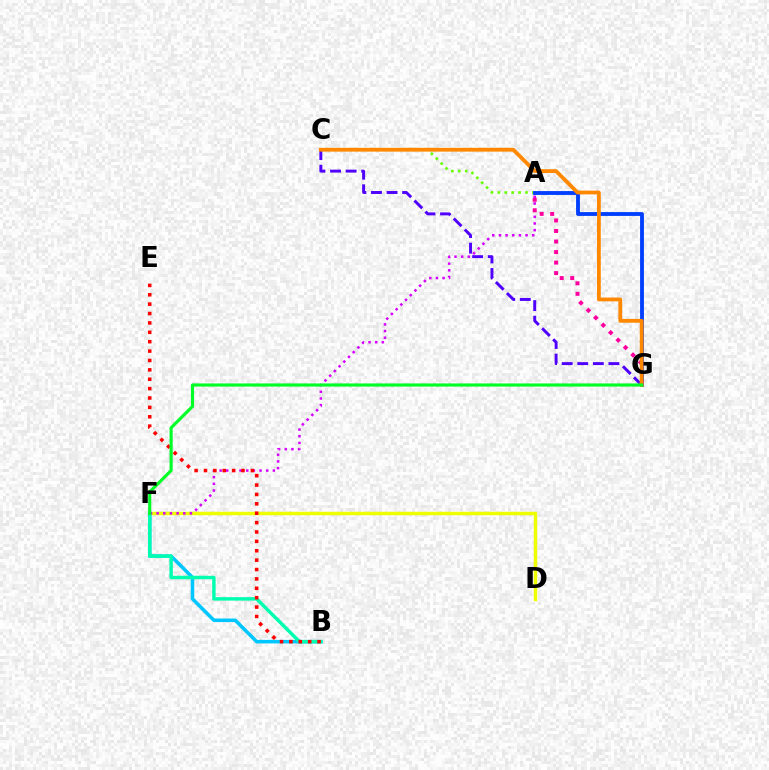{('B', 'F'): [{'color': '#00c7ff', 'line_style': 'solid', 'thickness': 2.55}, {'color': '#00ffaf', 'line_style': 'solid', 'thickness': 2.48}], ('D', 'F'): [{'color': '#eeff00', 'line_style': 'solid', 'thickness': 2.49}], ('A', 'F'): [{'color': '#d600ff', 'line_style': 'dotted', 'thickness': 1.81}], ('C', 'G'): [{'color': '#4f00ff', 'line_style': 'dashed', 'thickness': 2.12}, {'color': '#ff8800', 'line_style': 'solid', 'thickness': 2.74}], ('A', 'C'): [{'color': '#66ff00', 'line_style': 'dotted', 'thickness': 1.88}], ('A', 'G'): [{'color': '#003fff', 'line_style': 'solid', 'thickness': 2.77}, {'color': '#ff00a0', 'line_style': 'dotted', 'thickness': 2.86}], ('B', 'E'): [{'color': '#ff0000', 'line_style': 'dotted', 'thickness': 2.55}], ('F', 'G'): [{'color': '#00ff27', 'line_style': 'solid', 'thickness': 2.26}]}